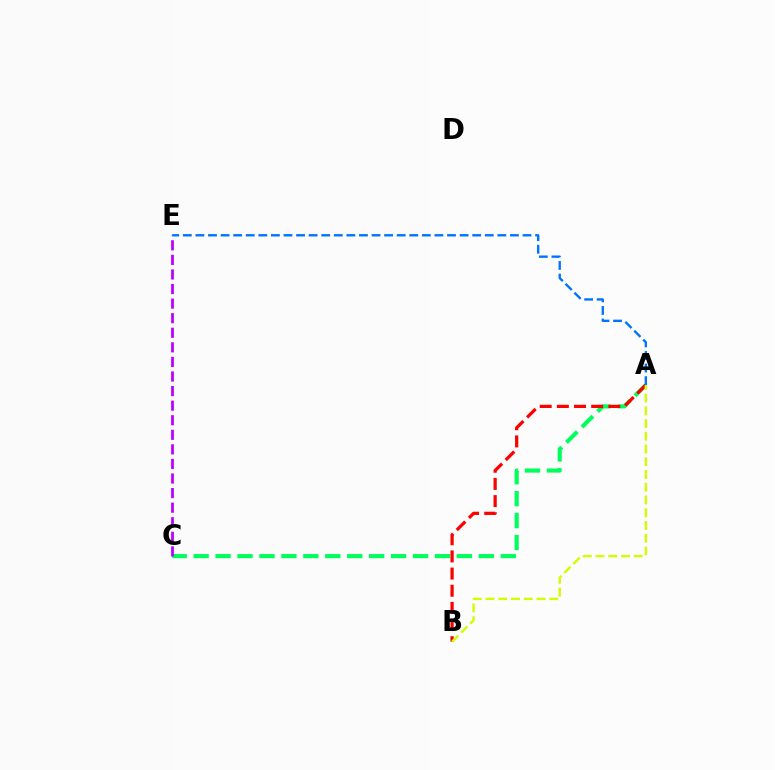{('A', 'C'): [{'color': '#00ff5c', 'line_style': 'dashed', 'thickness': 2.98}], ('A', 'B'): [{'color': '#ff0000', 'line_style': 'dashed', 'thickness': 2.33}, {'color': '#d1ff00', 'line_style': 'dashed', 'thickness': 1.73}], ('C', 'E'): [{'color': '#b900ff', 'line_style': 'dashed', 'thickness': 1.98}], ('A', 'E'): [{'color': '#0074ff', 'line_style': 'dashed', 'thickness': 1.71}]}